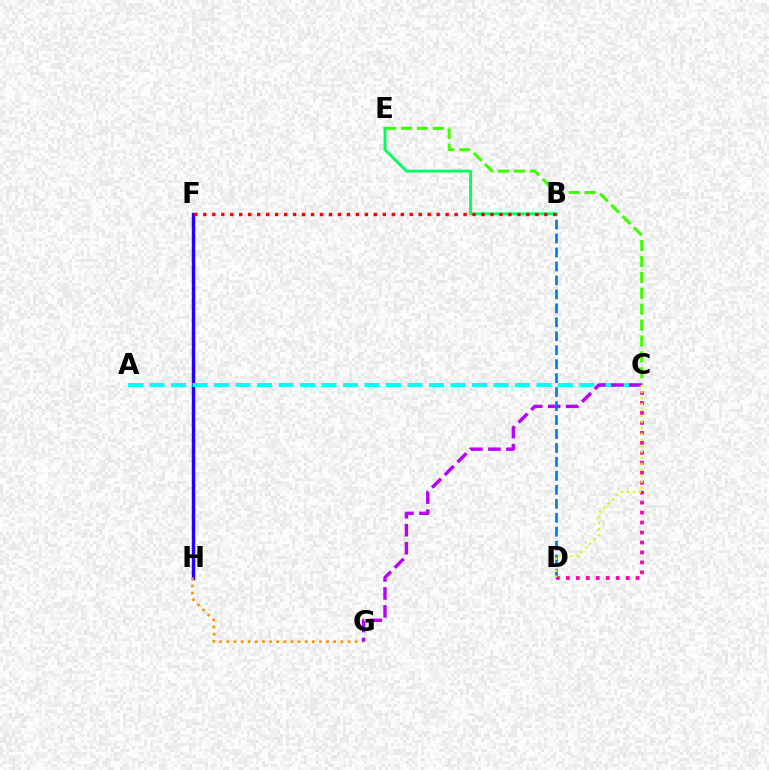{('C', 'D'): [{'color': '#ff00ac', 'line_style': 'dotted', 'thickness': 2.71}, {'color': '#d1ff00', 'line_style': 'dotted', 'thickness': 1.62}], ('B', 'E'): [{'color': '#00ff5c', 'line_style': 'solid', 'thickness': 2.05}], ('C', 'E'): [{'color': '#3dff00', 'line_style': 'dashed', 'thickness': 2.16}], ('F', 'H'): [{'color': '#2500ff', 'line_style': 'solid', 'thickness': 2.46}], ('G', 'H'): [{'color': '#ff9400', 'line_style': 'dotted', 'thickness': 1.94}], ('A', 'C'): [{'color': '#00fff6', 'line_style': 'dashed', 'thickness': 2.92}], ('C', 'G'): [{'color': '#b900ff', 'line_style': 'dashed', 'thickness': 2.45}], ('B', 'F'): [{'color': '#ff0000', 'line_style': 'dotted', 'thickness': 2.44}], ('B', 'D'): [{'color': '#0074ff', 'line_style': 'dashed', 'thickness': 1.9}]}